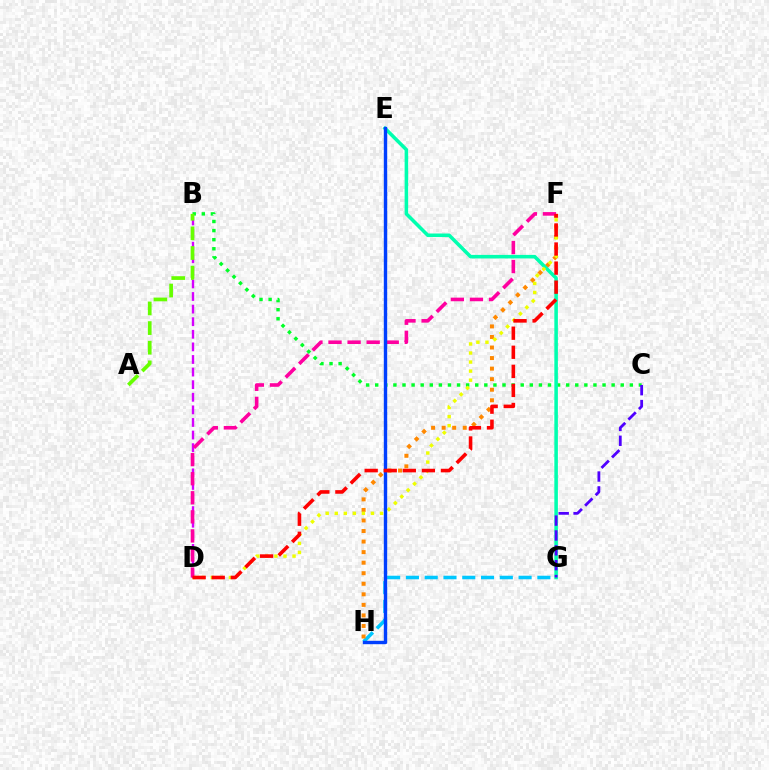{('G', 'H'): [{'color': '#00c7ff', 'line_style': 'dashed', 'thickness': 2.55}], ('B', 'C'): [{'color': '#00ff27', 'line_style': 'dotted', 'thickness': 2.47}], ('F', 'H'): [{'color': '#ff8800', 'line_style': 'dotted', 'thickness': 2.87}], ('E', 'G'): [{'color': '#00ffaf', 'line_style': 'solid', 'thickness': 2.55}], ('D', 'F'): [{'color': '#eeff00', 'line_style': 'dotted', 'thickness': 2.46}, {'color': '#ff00a0', 'line_style': 'dashed', 'thickness': 2.59}, {'color': '#ff0000', 'line_style': 'dashed', 'thickness': 2.59}], ('B', 'D'): [{'color': '#d600ff', 'line_style': 'dashed', 'thickness': 1.71}], ('A', 'B'): [{'color': '#66ff00', 'line_style': 'dashed', 'thickness': 2.67}], ('C', 'G'): [{'color': '#4f00ff', 'line_style': 'dashed', 'thickness': 2.02}], ('E', 'H'): [{'color': '#003fff', 'line_style': 'solid', 'thickness': 2.44}]}